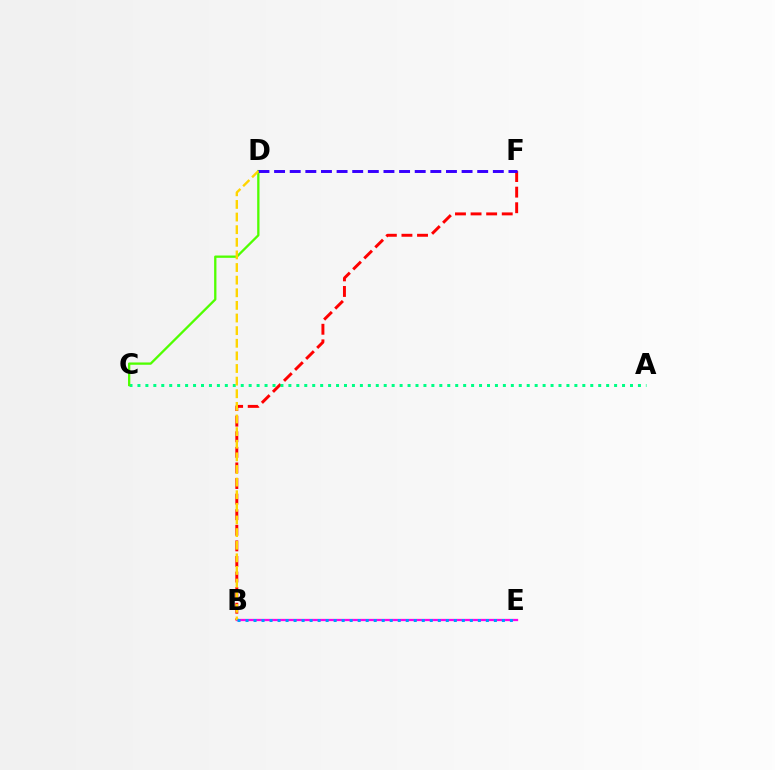{('B', 'F'): [{'color': '#ff0000', 'line_style': 'dashed', 'thickness': 2.12}], ('A', 'C'): [{'color': '#00ff86', 'line_style': 'dotted', 'thickness': 2.16}], ('B', 'E'): [{'color': '#ff00ed', 'line_style': 'solid', 'thickness': 1.63}, {'color': '#009eff', 'line_style': 'dotted', 'thickness': 2.18}], ('C', 'D'): [{'color': '#4fff00', 'line_style': 'solid', 'thickness': 1.66}], ('D', 'F'): [{'color': '#3700ff', 'line_style': 'dashed', 'thickness': 2.12}], ('B', 'D'): [{'color': '#ffd500', 'line_style': 'dashed', 'thickness': 1.71}]}